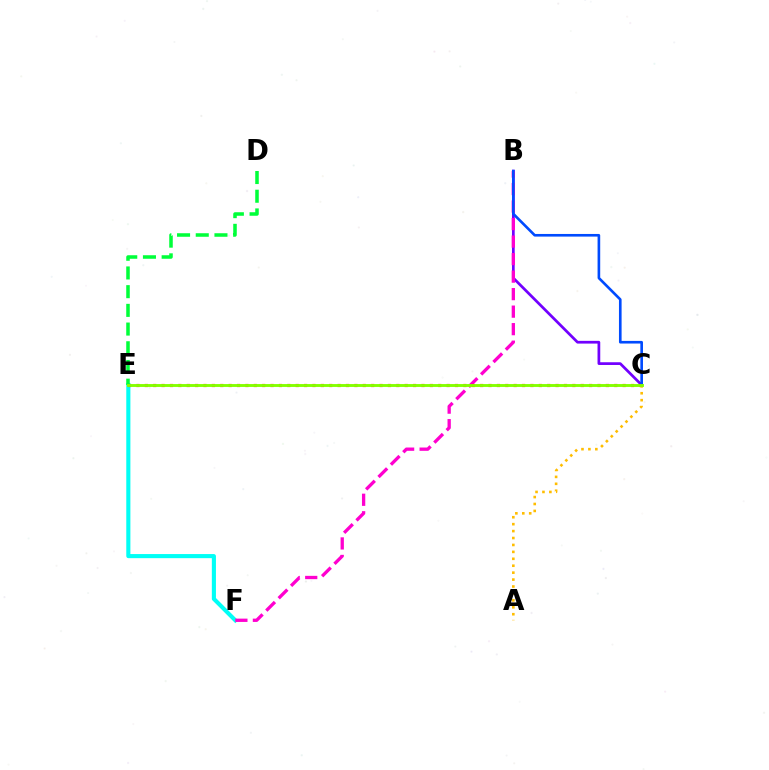{('E', 'F'): [{'color': '#00fff6', 'line_style': 'solid', 'thickness': 2.95}], ('B', 'C'): [{'color': '#7200ff', 'line_style': 'solid', 'thickness': 1.97}, {'color': '#004bff', 'line_style': 'solid', 'thickness': 1.9}], ('B', 'F'): [{'color': '#ff00cf', 'line_style': 'dashed', 'thickness': 2.38}], ('C', 'E'): [{'color': '#ff0000', 'line_style': 'dotted', 'thickness': 2.28}, {'color': '#84ff00', 'line_style': 'solid', 'thickness': 2.07}], ('D', 'E'): [{'color': '#00ff39', 'line_style': 'dashed', 'thickness': 2.54}], ('A', 'C'): [{'color': '#ffbd00', 'line_style': 'dotted', 'thickness': 1.88}]}